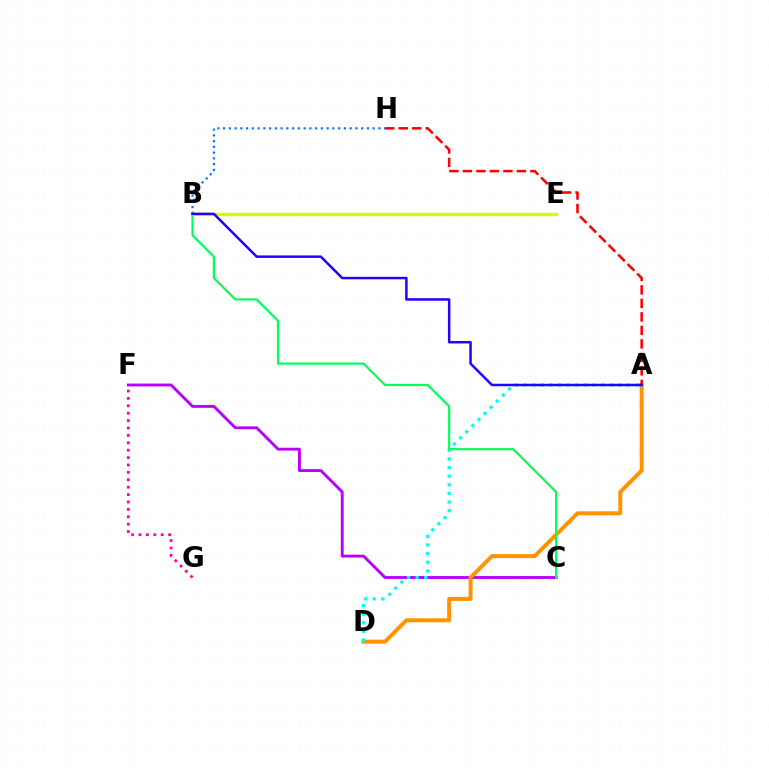{('C', 'F'): [{'color': '#b900ff', 'line_style': 'solid', 'thickness': 2.07}], ('A', 'D'): [{'color': '#ff9400', 'line_style': 'solid', 'thickness': 2.88}, {'color': '#00fff6', 'line_style': 'dotted', 'thickness': 2.34}], ('F', 'G'): [{'color': '#ff00ac', 'line_style': 'dotted', 'thickness': 2.01}], ('B', 'E'): [{'color': '#3dff00', 'line_style': 'dotted', 'thickness': 1.58}, {'color': '#d1ff00', 'line_style': 'solid', 'thickness': 2.4}], ('A', 'H'): [{'color': '#ff0000', 'line_style': 'dashed', 'thickness': 1.83}], ('B', 'H'): [{'color': '#0074ff', 'line_style': 'dotted', 'thickness': 1.56}], ('B', 'C'): [{'color': '#00ff5c', 'line_style': 'solid', 'thickness': 1.59}], ('A', 'B'): [{'color': '#2500ff', 'line_style': 'solid', 'thickness': 1.79}]}